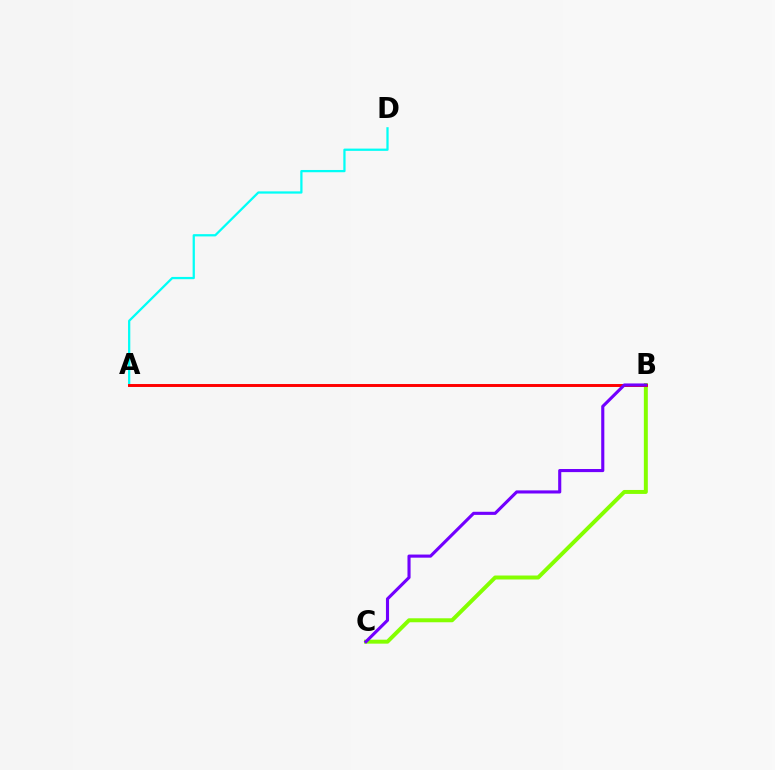{('B', 'C'): [{'color': '#84ff00', 'line_style': 'solid', 'thickness': 2.86}, {'color': '#7200ff', 'line_style': 'solid', 'thickness': 2.24}], ('A', 'D'): [{'color': '#00fff6', 'line_style': 'solid', 'thickness': 1.63}], ('A', 'B'): [{'color': '#ff0000', 'line_style': 'solid', 'thickness': 2.12}]}